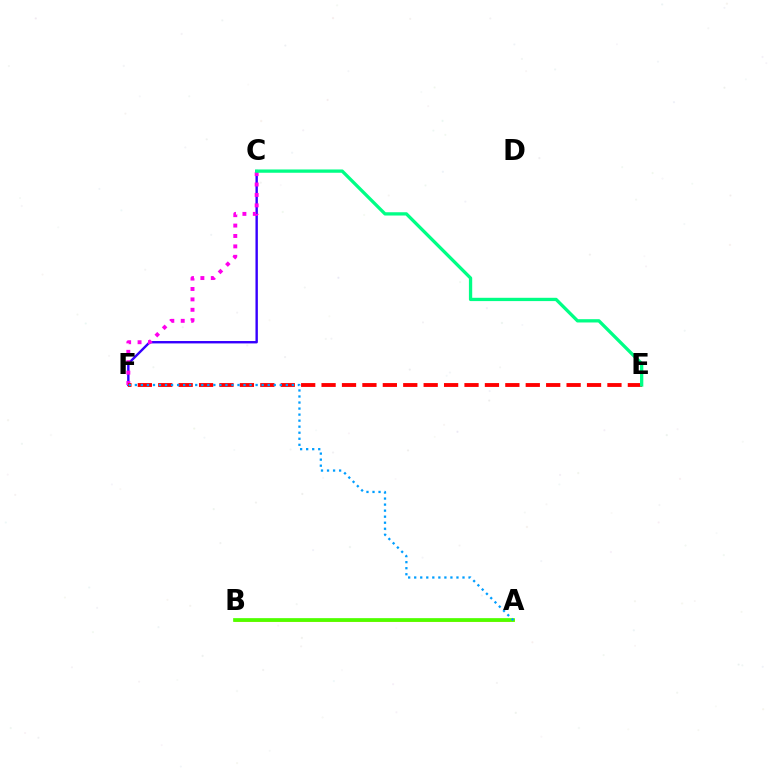{('C', 'F'): [{'color': '#3700ff', 'line_style': 'solid', 'thickness': 1.73}, {'color': '#ff00ed', 'line_style': 'dotted', 'thickness': 2.83}], ('A', 'B'): [{'color': '#ffd500', 'line_style': 'solid', 'thickness': 1.96}, {'color': '#4fff00', 'line_style': 'solid', 'thickness': 2.68}], ('E', 'F'): [{'color': '#ff0000', 'line_style': 'dashed', 'thickness': 2.77}], ('C', 'E'): [{'color': '#00ff86', 'line_style': 'solid', 'thickness': 2.37}], ('A', 'F'): [{'color': '#009eff', 'line_style': 'dotted', 'thickness': 1.64}]}